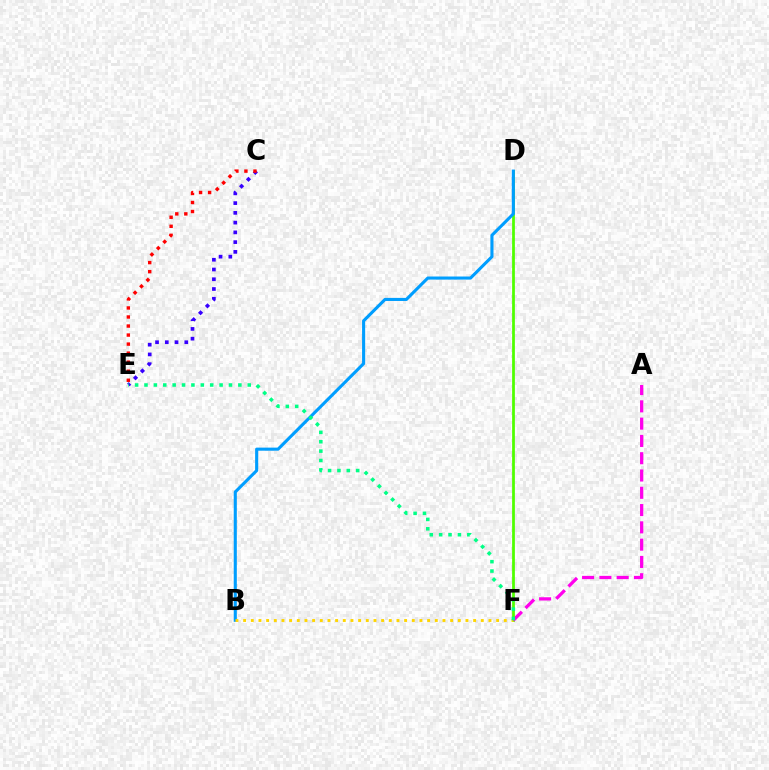{('C', 'E'): [{'color': '#3700ff', 'line_style': 'dotted', 'thickness': 2.65}, {'color': '#ff0000', 'line_style': 'dotted', 'thickness': 2.45}], ('D', 'F'): [{'color': '#4fff00', 'line_style': 'solid', 'thickness': 1.98}], ('B', 'D'): [{'color': '#009eff', 'line_style': 'solid', 'thickness': 2.23}], ('B', 'F'): [{'color': '#ffd500', 'line_style': 'dotted', 'thickness': 2.08}], ('A', 'F'): [{'color': '#ff00ed', 'line_style': 'dashed', 'thickness': 2.35}], ('E', 'F'): [{'color': '#00ff86', 'line_style': 'dotted', 'thickness': 2.55}]}